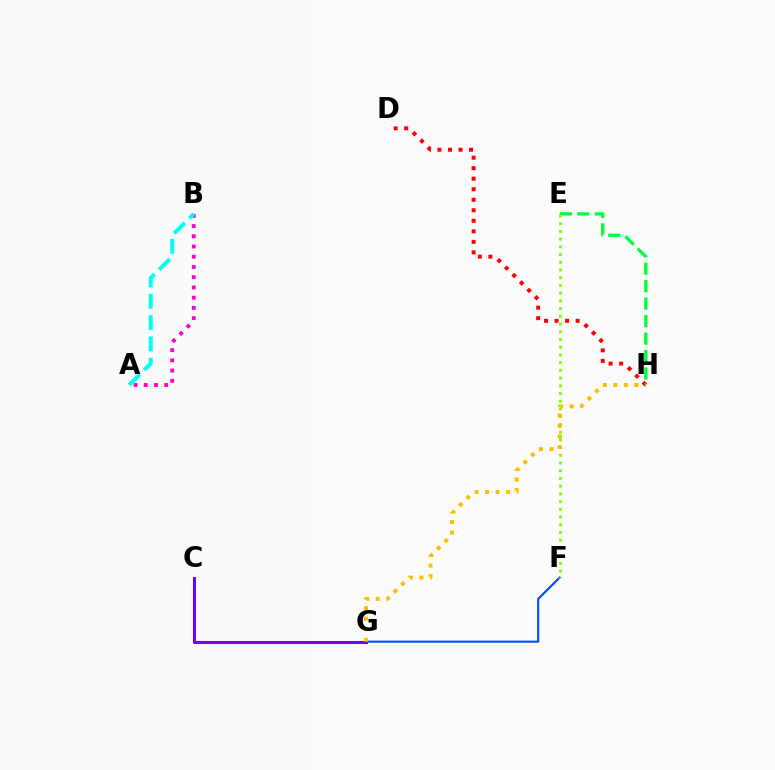{('A', 'B'): [{'color': '#ff00cf', 'line_style': 'dotted', 'thickness': 2.78}, {'color': '#00fff6', 'line_style': 'dashed', 'thickness': 2.89}], ('E', 'H'): [{'color': '#00ff39', 'line_style': 'dashed', 'thickness': 2.37}], ('D', 'H'): [{'color': '#ff0000', 'line_style': 'dotted', 'thickness': 2.86}], ('F', 'G'): [{'color': '#004bff', 'line_style': 'solid', 'thickness': 1.52}], ('E', 'F'): [{'color': '#84ff00', 'line_style': 'dotted', 'thickness': 2.1}], ('C', 'G'): [{'color': '#7200ff', 'line_style': 'solid', 'thickness': 2.17}], ('G', 'H'): [{'color': '#ffbd00', 'line_style': 'dotted', 'thickness': 2.85}]}